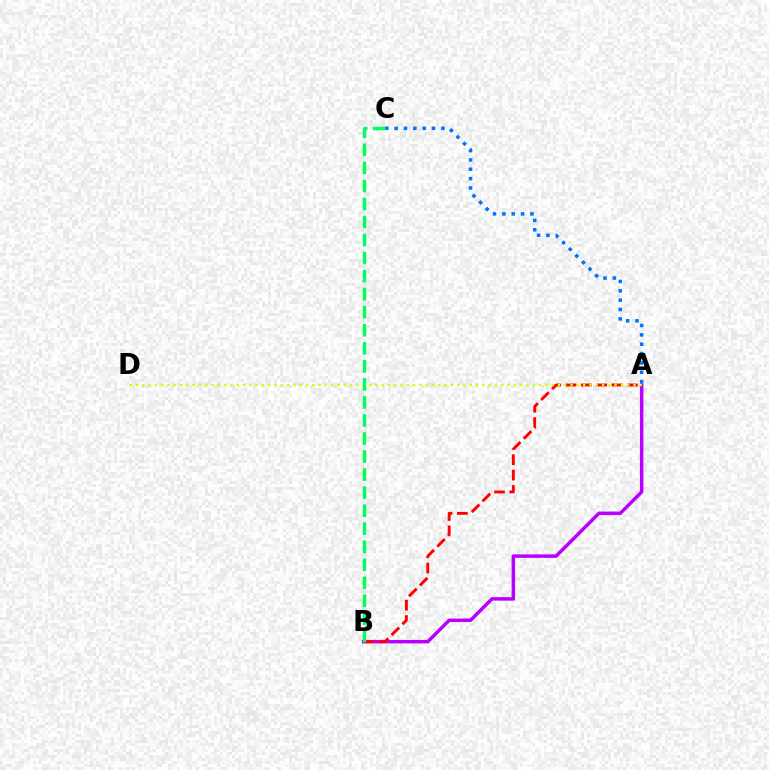{('A', 'B'): [{'color': '#b900ff', 'line_style': 'solid', 'thickness': 2.5}, {'color': '#ff0000', 'line_style': 'dashed', 'thickness': 2.08}], ('A', 'D'): [{'color': '#d1ff00', 'line_style': 'dotted', 'thickness': 1.71}], ('A', 'C'): [{'color': '#0074ff', 'line_style': 'dotted', 'thickness': 2.54}], ('B', 'C'): [{'color': '#00ff5c', 'line_style': 'dashed', 'thickness': 2.45}]}